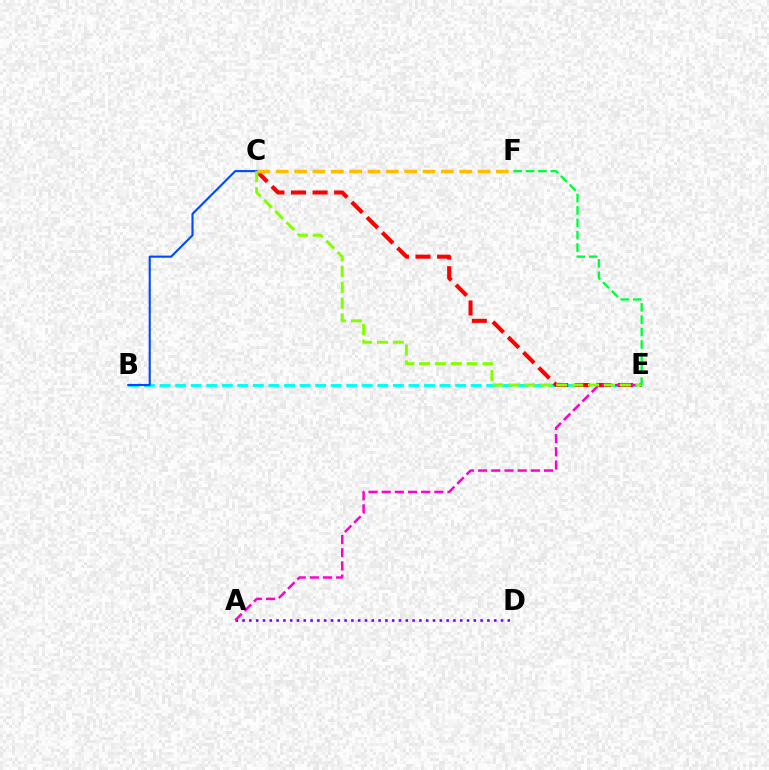{('B', 'E'): [{'color': '#00fff6', 'line_style': 'dashed', 'thickness': 2.11}], ('B', 'C'): [{'color': '#004bff', 'line_style': 'solid', 'thickness': 1.53}], ('C', 'E'): [{'color': '#ff0000', 'line_style': 'dashed', 'thickness': 2.93}, {'color': '#84ff00', 'line_style': 'dashed', 'thickness': 2.15}], ('A', 'D'): [{'color': '#7200ff', 'line_style': 'dotted', 'thickness': 1.85}], ('A', 'E'): [{'color': '#ff00cf', 'line_style': 'dashed', 'thickness': 1.79}], ('E', 'F'): [{'color': '#00ff39', 'line_style': 'dashed', 'thickness': 1.68}], ('C', 'F'): [{'color': '#ffbd00', 'line_style': 'dashed', 'thickness': 2.49}]}